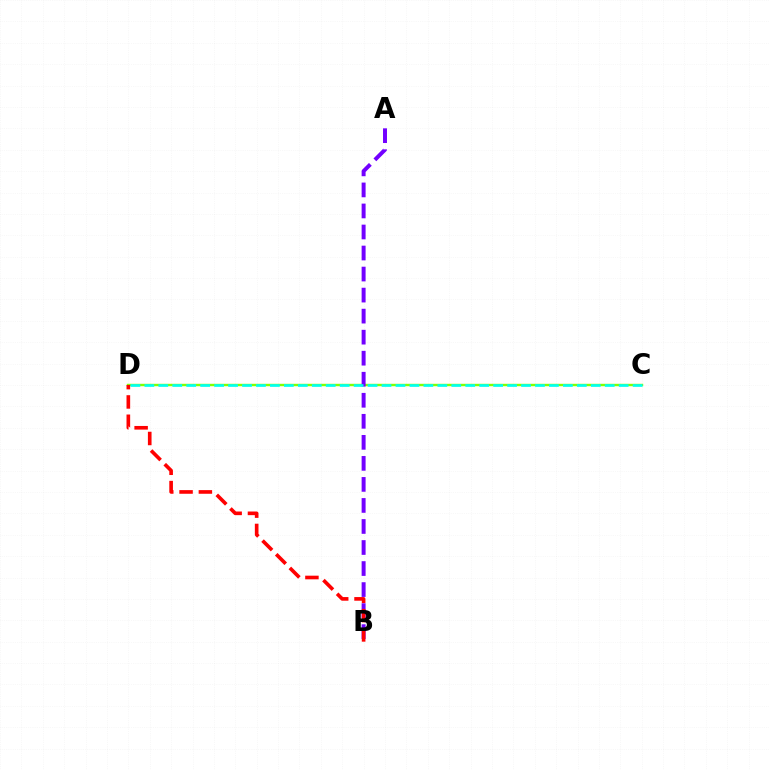{('C', 'D'): [{'color': '#84ff00', 'line_style': 'solid', 'thickness': 1.74}, {'color': '#00fff6', 'line_style': 'dashed', 'thickness': 1.9}], ('A', 'B'): [{'color': '#7200ff', 'line_style': 'dashed', 'thickness': 2.86}], ('B', 'D'): [{'color': '#ff0000', 'line_style': 'dashed', 'thickness': 2.62}]}